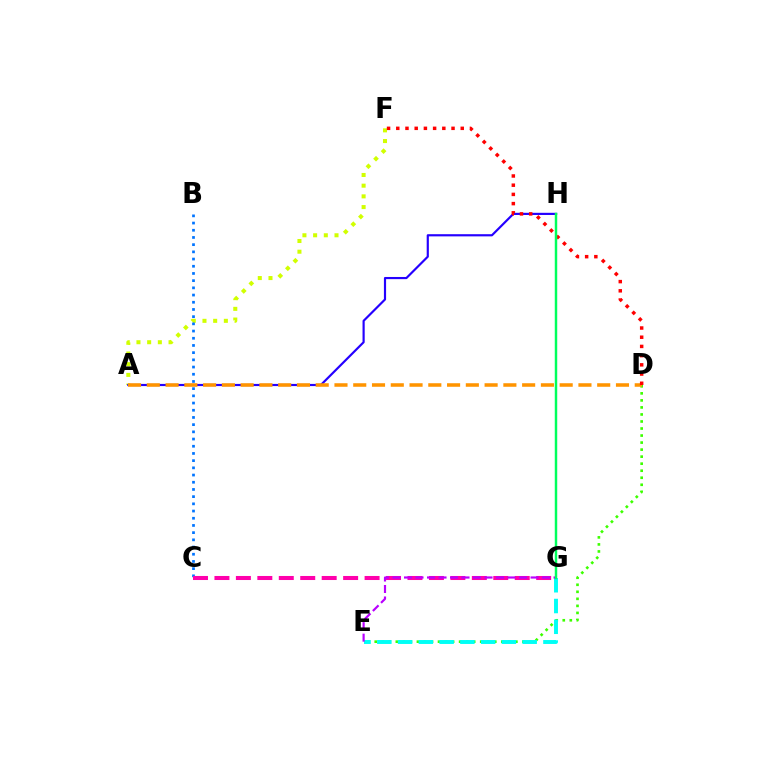{('A', 'F'): [{'color': '#d1ff00', 'line_style': 'dotted', 'thickness': 2.91}], ('D', 'E'): [{'color': '#3dff00', 'line_style': 'dotted', 'thickness': 1.91}], ('E', 'G'): [{'color': '#00fff6', 'line_style': 'dashed', 'thickness': 2.82}, {'color': '#b900ff', 'line_style': 'dashed', 'thickness': 1.56}], ('A', 'H'): [{'color': '#2500ff', 'line_style': 'solid', 'thickness': 1.56}], ('A', 'D'): [{'color': '#ff9400', 'line_style': 'dashed', 'thickness': 2.55}], ('D', 'F'): [{'color': '#ff0000', 'line_style': 'dotted', 'thickness': 2.5}], ('B', 'C'): [{'color': '#0074ff', 'line_style': 'dotted', 'thickness': 1.96}], ('C', 'G'): [{'color': '#ff00ac', 'line_style': 'dashed', 'thickness': 2.91}], ('G', 'H'): [{'color': '#00ff5c', 'line_style': 'solid', 'thickness': 1.76}]}